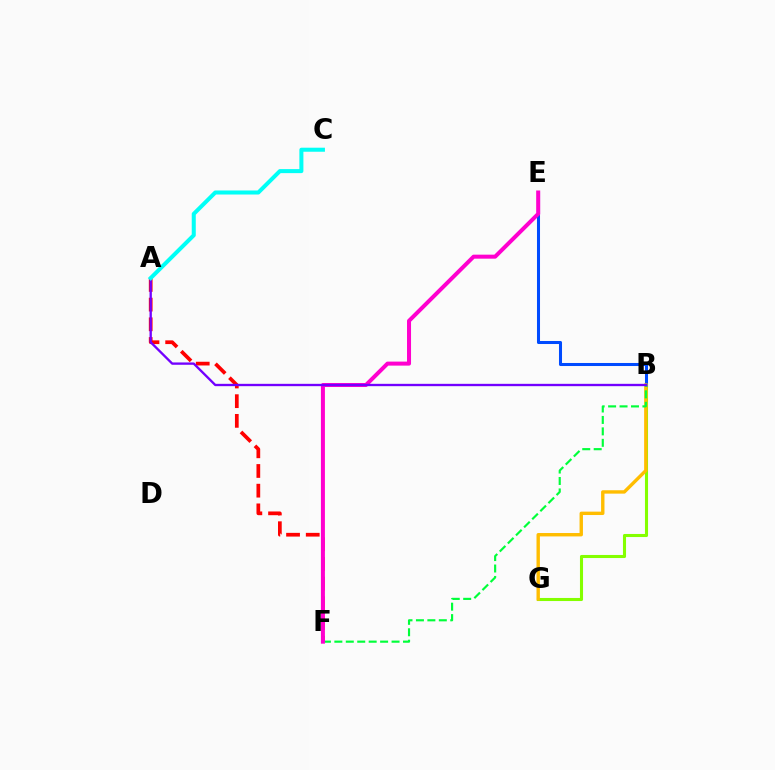{('B', 'G'): [{'color': '#84ff00', 'line_style': 'solid', 'thickness': 2.22}, {'color': '#ffbd00', 'line_style': 'solid', 'thickness': 2.44}], ('B', 'E'): [{'color': '#004bff', 'line_style': 'solid', 'thickness': 2.19}], ('A', 'F'): [{'color': '#ff0000', 'line_style': 'dashed', 'thickness': 2.67}], ('B', 'F'): [{'color': '#00ff39', 'line_style': 'dashed', 'thickness': 1.55}], ('E', 'F'): [{'color': '#ff00cf', 'line_style': 'solid', 'thickness': 2.89}], ('A', 'B'): [{'color': '#7200ff', 'line_style': 'solid', 'thickness': 1.68}], ('A', 'C'): [{'color': '#00fff6', 'line_style': 'solid', 'thickness': 2.9}]}